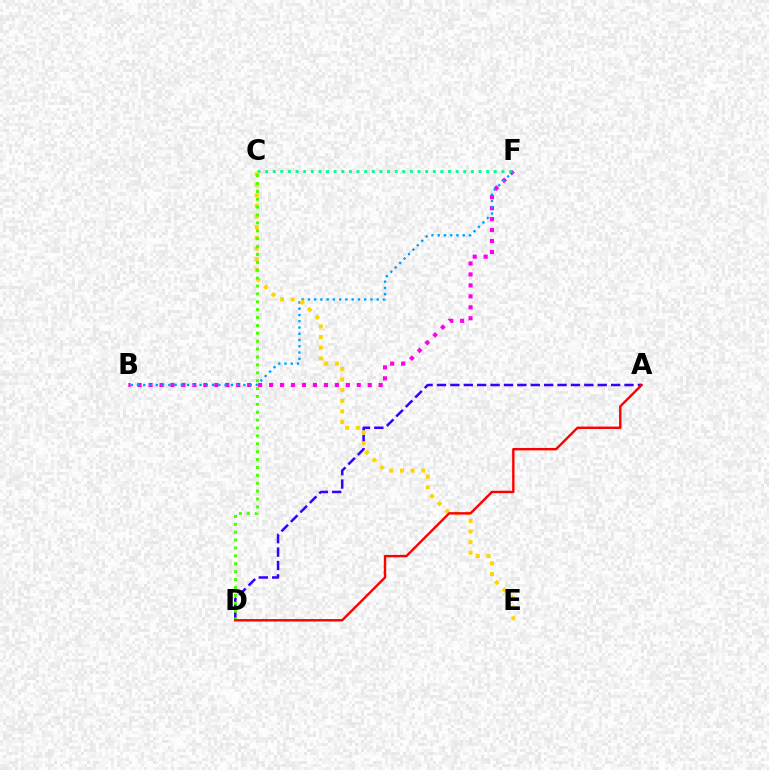{('B', 'F'): [{'color': '#ff00ed', 'line_style': 'dotted', 'thickness': 2.98}, {'color': '#009eff', 'line_style': 'dotted', 'thickness': 1.7}], ('C', 'F'): [{'color': '#00ff86', 'line_style': 'dotted', 'thickness': 2.07}], ('A', 'D'): [{'color': '#3700ff', 'line_style': 'dashed', 'thickness': 1.82}, {'color': '#ff0000', 'line_style': 'solid', 'thickness': 1.73}], ('C', 'E'): [{'color': '#ffd500', 'line_style': 'dotted', 'thickness': 2.89}], ('C', 'D'): [{'color': '#4fff00', 'line_style': 'dotted', 'thickness': 2.14}]}